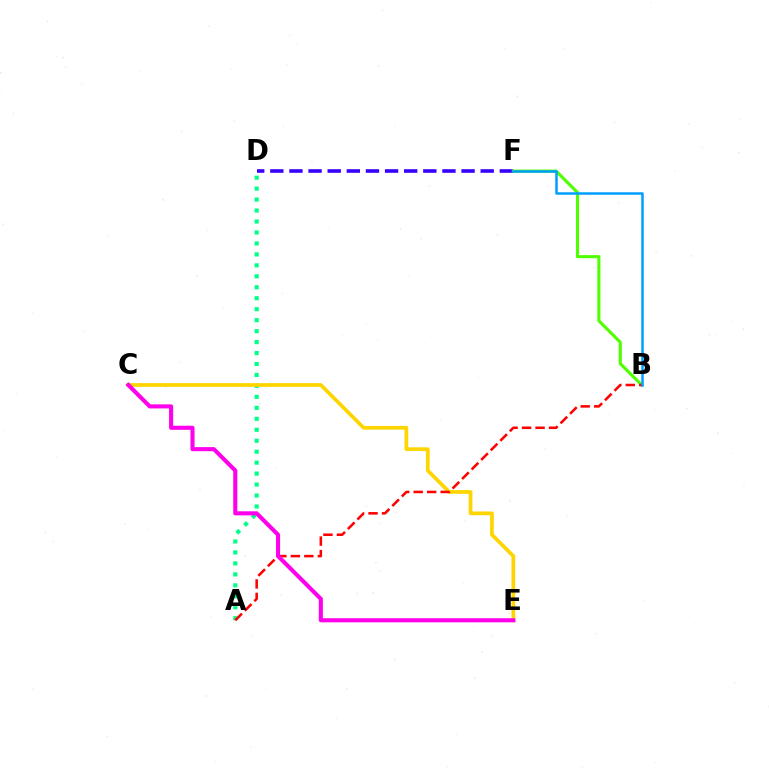{('A', 'D'): [{'color': '#00ff86', 'line_style': 'dotted', 'thickness': 2.98}], ('D', 'F'): [{'color': '#3700ff', 'line_style': 'dashed', 'thickness': 2.6}], ('C', 'E'): [{'color': '#ffd500', 'line_style': 'solid', 'thickness': 2.68}, {'color': '#ff00ed', 'line_style': 'solid', 'thickness': 2.94}], ('B', 'F'): [{'color': '#4fff00', 'line_style': 'solid', 'thickness': 2.23}, {'color': '#009eff', 'line_style': 'solid', 'thickness': 1.8}], ('A', 'B'): [{'color': '#ff0000', 'line_style': 'dashed', 'thickness': 1.83}]}